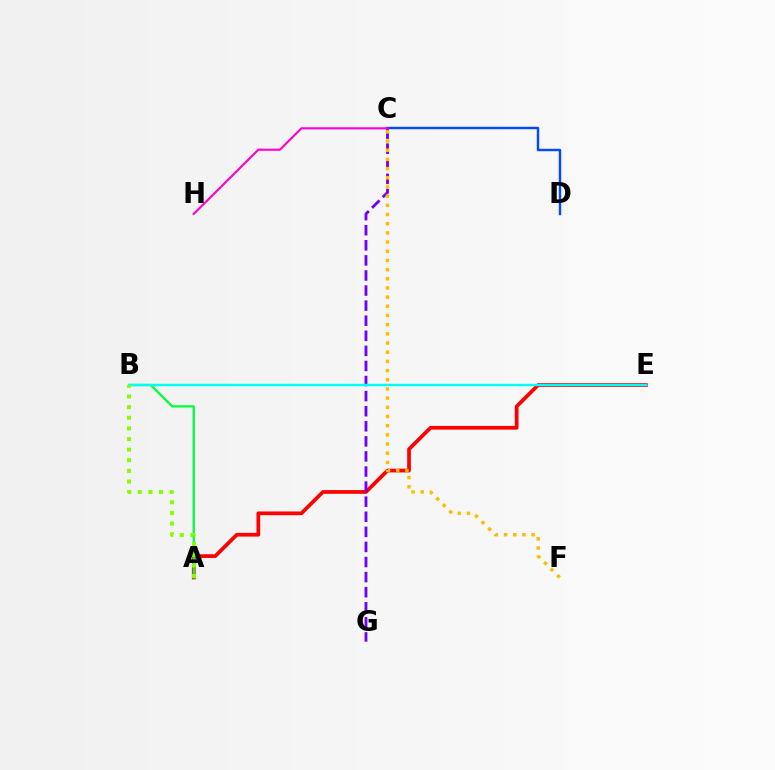{('A', 'E'): [{'color': '#ff0000', 'line_style': 'solid', 'thickness': 2.68}], ('C', 'G'): [{'color': '#7200ff', 'line_style': 'dashed', 'thickness': 2.05}], ('C', 'D'): [{'color': '#004bff', 'line_style': 'solid', 'thickness': 1.75}], ('A', 'B'): [{'color': '#00ff39', 'line_style': 'solid', 'thickness': 1.64}, {'color': '#84ff00', 'line_style': 'dotted', 'thickness': 2.89}], ('B', 'E'): [{'color': '#00fff6', 'line_style': 'solid', 'thickness': 1.74}], ('C', 'F'): [{'color': '#ffbd00', 'line_style': 'dotted', 'thickness': 2.49}], ('C', 'H'): [{'color': '#ff00cf', 'line_style': 'solid', 'thickness': 1.54}]}